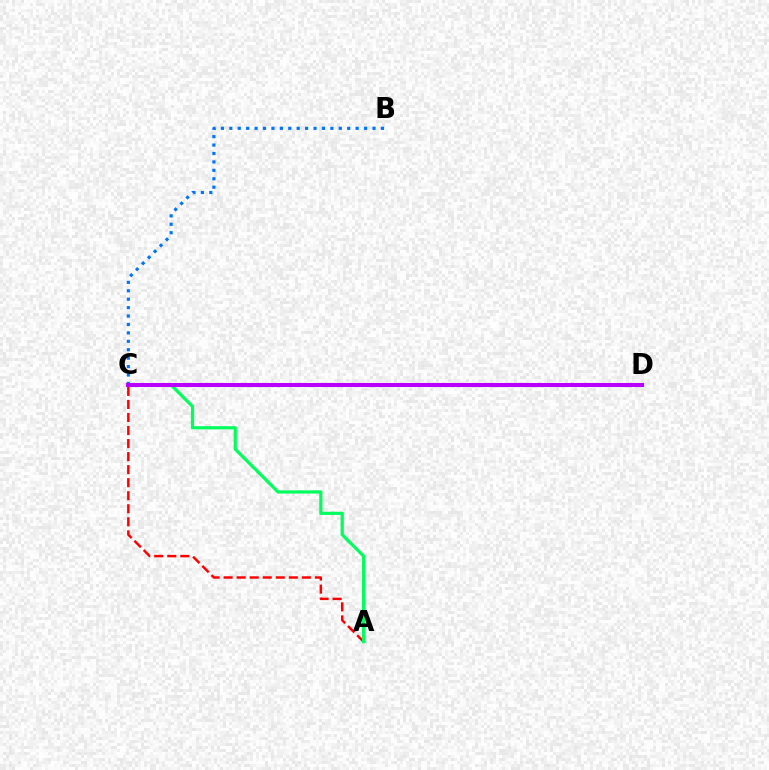{('A', 'C'): [{'color': '#ff0000', 'line_style': 'dashed', 'thickness': 1.77}, {'color': '#00ff5c', 'line_style': 'solid', 'thickness': 2.3}], ('B', 'C'): [{'color': '#0074ff', 'line_style': 'dotted', 'thickness': 2.29}], ('C', 'D'): [{'color': '#d1ff00', 'line_style': 'solid', 'thickness': 2.78}, {'color': '#b900ff', 'line_style': 'solid', 'thickness': 2.93}]}